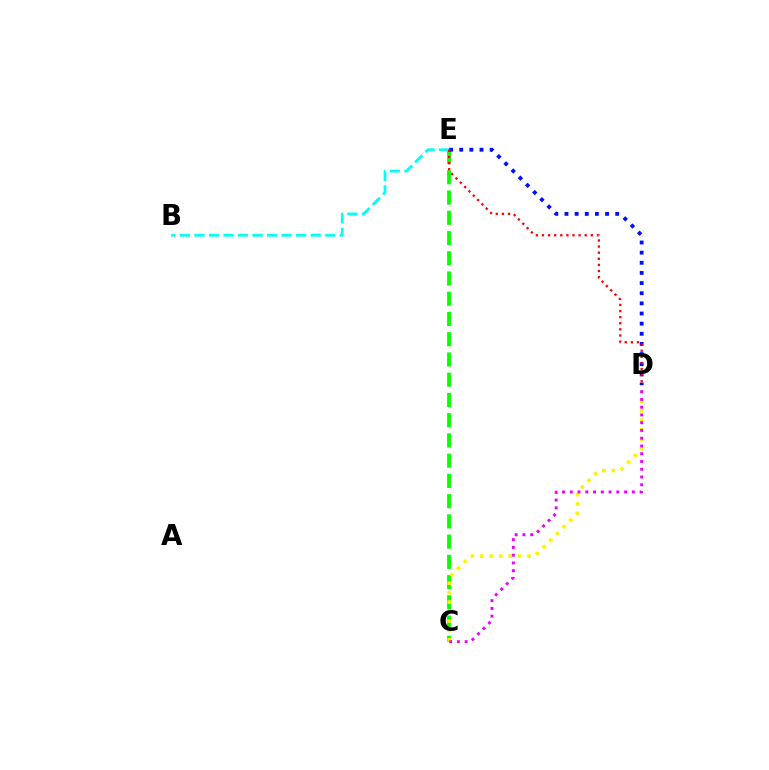{('C', 'E'): [{'color': '#08ff00', 'line_style': 'dashed', 'thickness': 2.75}], ('D', 'E'): [{'color': '#0010ff', 'line_style': 'dotted', 'thickness': 2.76}, {'color': '#ff0000', 'line_style': 'dotted', 'thickness': 1.66}], ('B', 'E'): [{'color': '#00fff6', 'line_style': 'dashed', 'thickness': 1.97}], ('C', 'D'): [{'color': '#fcf500', 'line_style': 'dotted', 'thickness': 2.57}, {'color': '#ee00ff', 'line_style': 'dotted', 'thickness': 2.11}]}